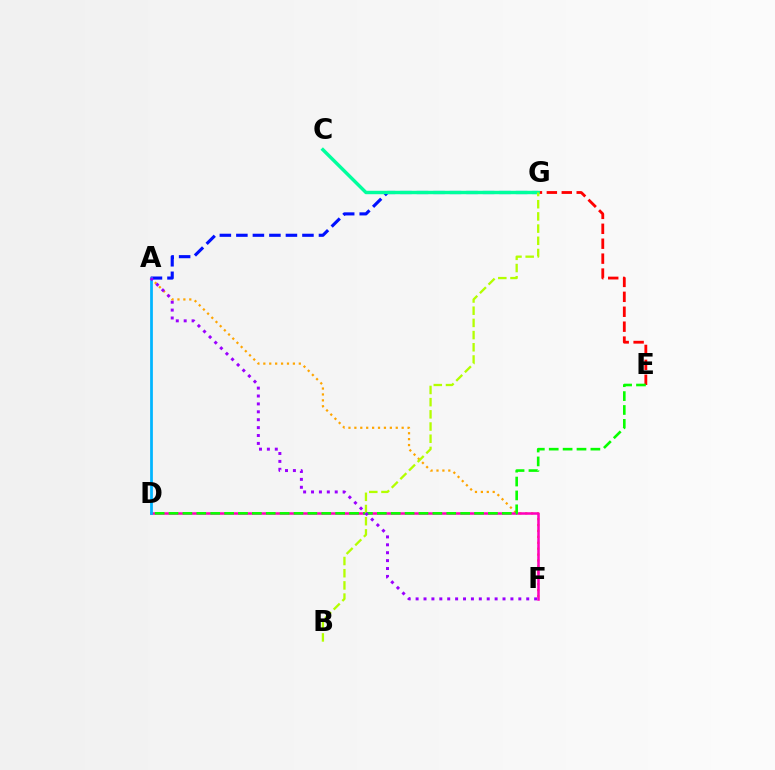{('E', 'G'): [{'color': '#ff0000', 'line_style': 'dashed', 'thickness': 2.03}], ('A', 'G'): [{'color': '#0010ff', 'line_style': 'dashed', 'thickness': 2.24}], ('A', 'F'): [{'color': '#ffa500', 'line_style': 'dotted', 'thickness': 1.61}, {'color': '#9b00ff', 'line_style': 'dotted', 'thickness': 2.15}], ('D', 'F'): [{'color': '#ff00bd', 'line_style': 'solid', 'thickness': 1.83}], ('A', 'D'): [{'color': '#00b5ff', 'line_style': 'solid', 'thickness': 1.98}], ('C', 'G'): [{'color': '#00ff9d', 'line_style': 'solid', 'thickness': 2.46}], ('D', 'E'): [{'color': '#08ff00', 'line_style': 'dashed', 'thickness': 1.89}], ('B', 'G'): [{'color': '#b3ff00', 'line_style': 'dashed', 'thickness': 1.66}]}